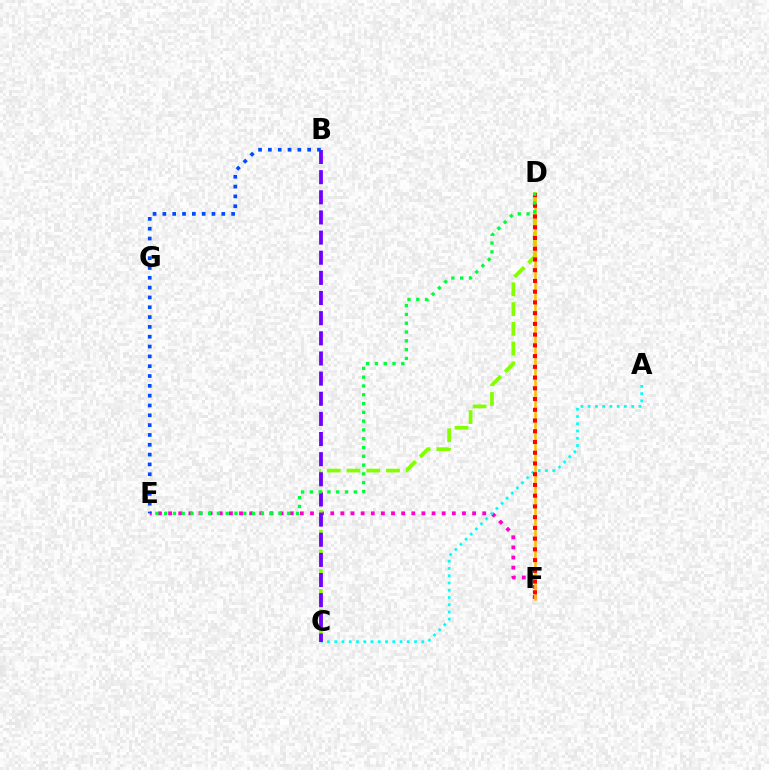{('E', 'F'): [{'color': '#ff00cf', 'line_style': 'dotted', 'thickness': 2.75}], ('C', 'D'): [{'color': '#84ff00', 'line_style': 'dashed', 'thickness': 2.68}], ('A', 'C'): [{'color': '#00fff6', 'line_style': 'dotted', 'thickness': 1.97}], ('D', 'F'): [{'color': '#ffbd00', 'line_style': 'solid', 'thickness': 1.84}, {'color': '#ff0000', 'line_style': 'dotted', 'thickness': 2.92}], ('B', 'C'): [{'color': '#7200ff', 'line_style': 'dashed', 'thickness': 2.74}], ('D', 'E'): [{'color': '#00ff39', 'line_style': 'dotted', 'thickness': 2.39}], ('B', 'E'): [{'color': '#004bff', 'line_style': 'dotted', 'thickness': 2.67}]}